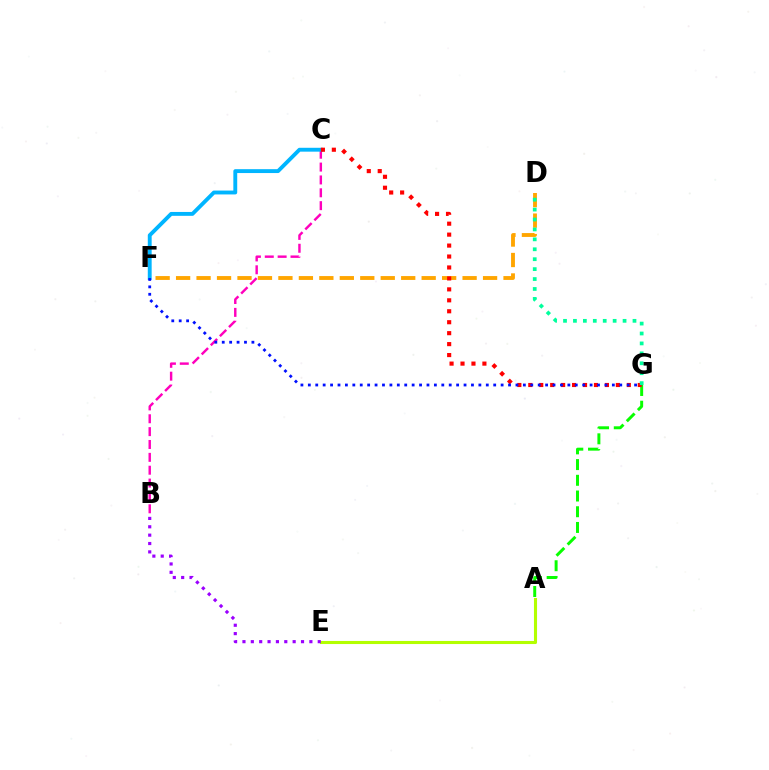{('A', 'E'): [{'color': '#b3ff00', 'line_style': 'solid', 'thickness': 2.22}], ('D', 'F'): [{'color': '#ffa500', 'line_style': 'dashed', 'thickness': 2.78}], ('B', 'C'): [{'color': '#ff00bd', 'line_style': 'dashed', 'thickness': 1.75}], ('A', 'G'): [{'color': '#08ff00', 'line_style': 'dashed', 'thickness': 2.14}], ('C', 'F'): [{'color': '#00b5ff', 'line_style': 'solid', 'thickness': 2.79}], ('C', 'G'): [{'color': '#ff0000', 'line_style': 'dotted', 'thickness': 2.97}], ('F', 'G'): [{'color': '#0010ff', 'line_style': 'dotted', 'thickness': 2.01}], ('B', 'E'): [{'color': '#9b00ff', 'line_style': 'dotted', 'thickness': 2.27}], ('D', 'G'): [{'color': '#00ff9d', 'line_style': 'dotted', 'thickness': 2.7}]}